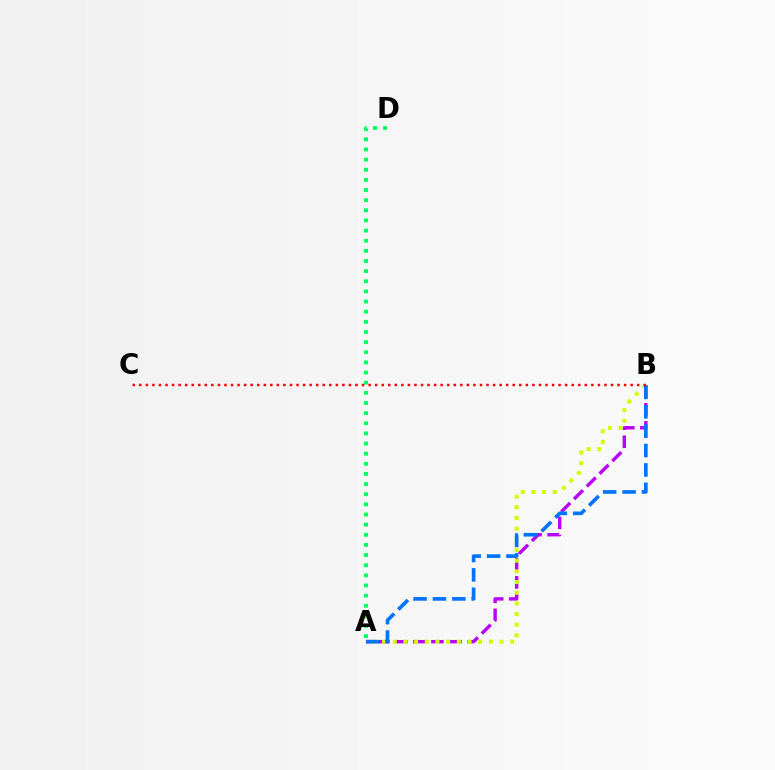{('A', 'B'): [{'color': '#b900ff', 'line_style': 'dashed', 'thickness': 2.45}, {'color': '#d1ff00', 'line_style': 'dotted', 'thickness': 2.9}, {'color': '#0074ff', 'line_style': 'dashed', 'thickness': 2.63}], ('A', 'D'): [{'color': '#00ff5c', 'line_style': 'dotted', 'thickness': 2.75}], ('B', 'C'): [{'color': '#ff0000', 'line_style': 'dotted', 'thickness': 1.78}]}